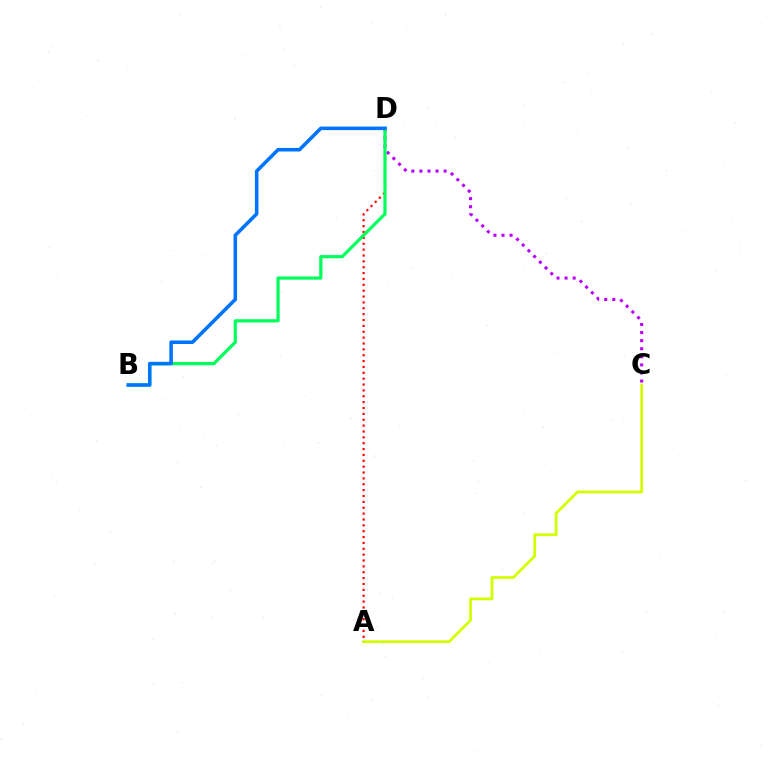{('C', 'D'): [{'color': '#b900ff', 'line_style': 'dotted', 'thickness': 2.2}], ('A', 'C'): [{'color': '#d1ff00', 'line_style': 'solid', 'thickness': 2.0}], ('A', 'D'): [{'color': '#ff0000', 'line_style': 'dotted', 'thickness': 1.59}], ('B', 'D'): [{'color': '#00ff5c', 'line_style': 'solid', 'thickness': 2.31}, {'color': '#0074ff', 'line_style': 'solid', 'thickness': 2.56}]}